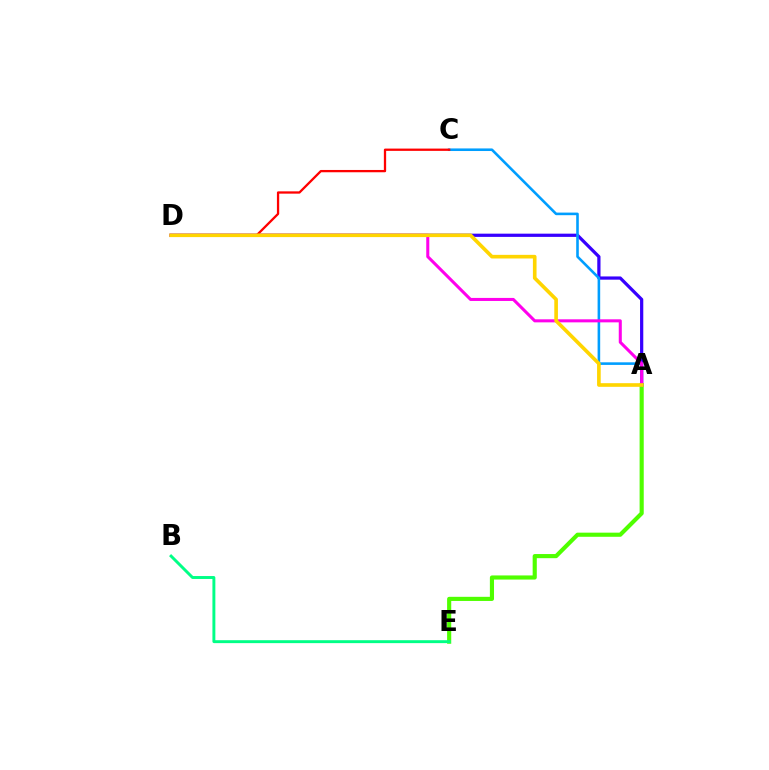{('A', 'D'): [{'color': '#3700ff', 'line_style': 'solid', 'thickness': 2.32}, {'color': '#ff00ed', 'line_style': 'solid', 'thickness': 2.19}, {'color': '#ffd500', 'line_style': 'solid', 'thickness': 2.62}], ('A', 'E'): [{'color': '#4fff00', 'line_style': 'solid', 'thickness': 2.98}], ('A', 'C'): [{'color': '#009eff', 'line_style': 'solid', 'thickness': 1.87}], ('B', 'E'): [{'color': '#00ff86', 'line_style': 'solid', 'thickness': 2.11}], ('C', 'D'): [{'color': '#ff0000', 'line_style': 'solid', 'thickness': 1.65}]}